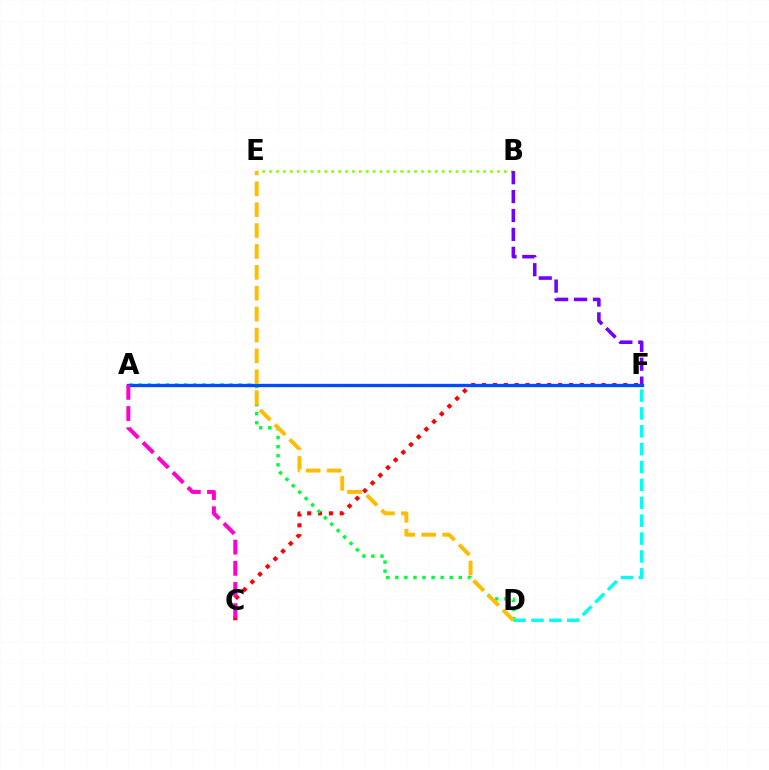{('D', 'F'): [{'color': '#00fff6', 'line_style': 'dashed', 'thickness': 2.43}], ('B', 'E'): [{'color': '#84ff00', 'line_style': 'dotted', 'thickness': 1.88}], ('B', 'F'): [{'color': '#7200ff', 'line_style': 'dashed', 'thickness': 2.57}], ('C', 'F'): [{'color': '#ff0000', 'line_style': 'dotted', 'thickness': 2.95}], ('A', 'D'): [{'color': '#00ff39', 'line_style': 'dotted', 'thickness': 2.46}], ('A', 'F'): [{'color': '#004bff', 'line_style': 'solid', 'thickness': 2.39}], ('A', 'C'): [{'color': '#ff00cf', 'line_style': 'dashed', 'thickness': 2.87}], ('D', 'E'): [{'color': '#ffbd00', 'line_style': 'dashed', 'thickness': 2.84}]}